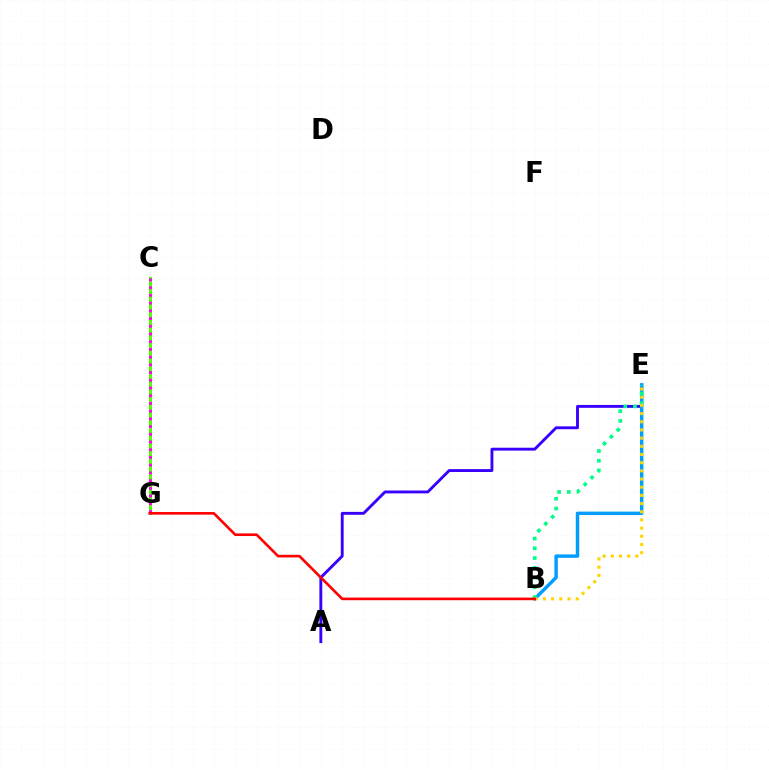{('A', 'E'): [{'color': '#3700ff', 'line_style': 'solid', 'thickness': 2.07}], ('B', 'E'): [{'color': '#009eff', 'line_style': 'solid', 'thickness': 2.48}, {'color': '#00ff86', 'line_style': 'dotted', 'thickness': 2.65}, {'color': '#ffd500', 'line_style': 'dotted', 'thickness': 2.22}], ('C', 'G'): [{'color': '#4fff00', 'line_style': 'solid', 'thickness': 2.12}, {'color': '#ff00ed', 'line_style': 'dotted', 'thickness': 2.1}], ('B', 'G'): [{'color': '#ff0000', 'line_style': 'solid', 'thickness': 1.89}]}